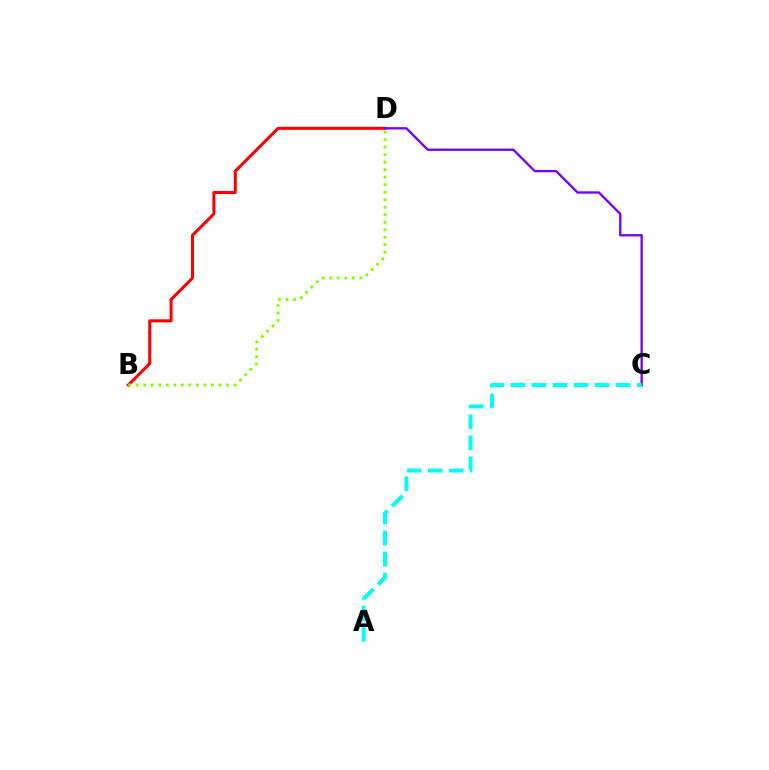{('B', 'D'): [{'color': '#ff0000', 'line_style': 'solid', 'thickness': 2.18}, {'color': '#84ff00', 'line_style': 'dotted', 'thickness': 2.04}], ('C', 'D'): [{'color': '#7200ff', 'line_style': 'solid', 'thickness': 1.68}], ('A', 'C'): [{'color': '#00fff6', 'line_style': 'dashed', 'thickness': 2.86}]}